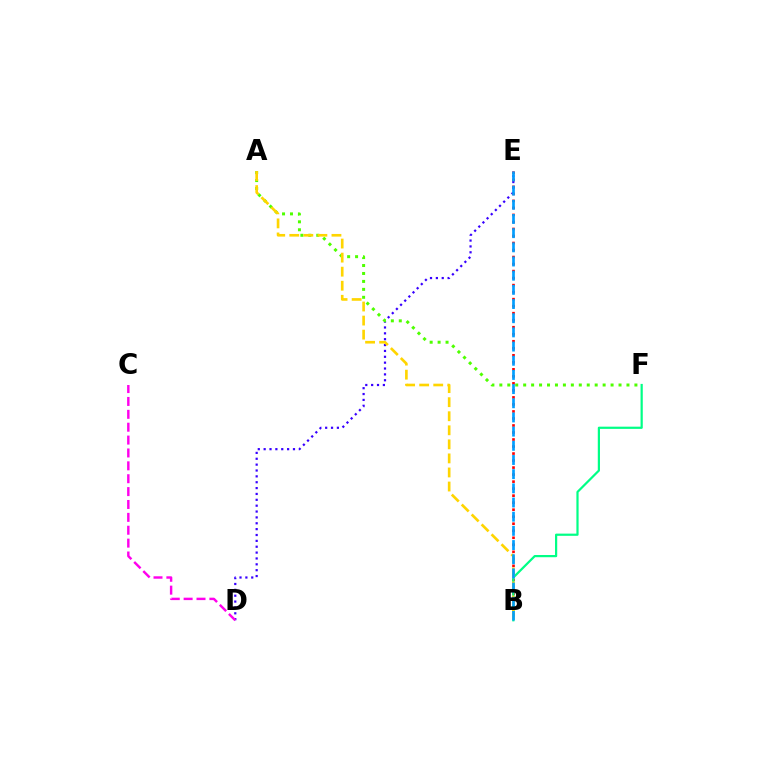{('D', 'E'): [{'color': '#3700ff', 'line_style': 'dotted', 'thickness': 1.59}], ('B', 'E'): [{'color': '#ff0000', 'line_style': 'dotted', 'thickness': 1.91}, {'color': '#009eff', 'line_style': 'dashed', 'thickness': 1.93}], ('A', 'F'): [{'color': '#4fff00', 'line_style': 'dotted', 'thickness': 2.16}], ('C', 'D'): [{'color': '#ff00ed', 'line_style': 'dashed', 'thickness': 1.75}], ('B', 'F'): [{'color': '#00ff86', 'line_style': 'solid', 'thickness': 1.59}], ('A', 'B'): [{'color': '#ffd500', 'line_style': 'dashed', 'thickness': 1.91}]}